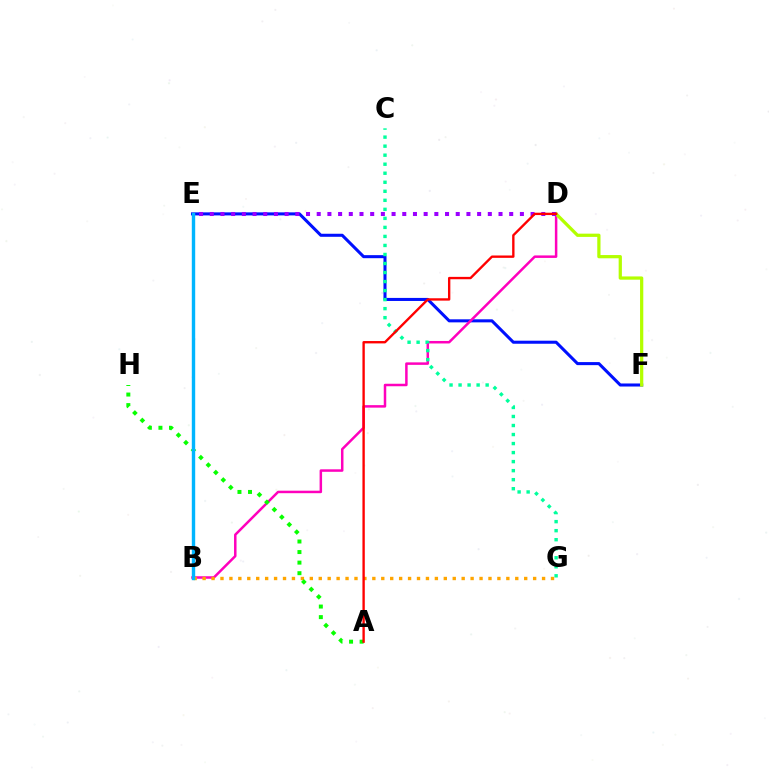{('E', 'F'): [{'color': '#0010ff', 'line_style': 'solid', 'thickness': 2.2}], ('B', 'D'): [{'color': '#ff00bd', 'line_style': 'solid', 'thickness': 1.8}], ('C', 'G'): [{'color': '#00ff9d', 'line_style': 'dotted', 'thickness': 2.45}], ('B', 'G'): [{'color': '#ffa500', 'line_style': 'dotted', 'thickness': 2.43}], ('D', 'F'): [{'color': '#b3ff00', 'line_style': 'solid', 'thickness': 2.33}], ('A', 'H'): [{'color': '#08ff00', 'line_style': 'dotted', 'thickness': 2.87}], ('D', 'E'): [{'color': '#9b00ff', 'line_style': 'dotted', 'thickness': 2.91}], ('A', 'D'): [{'color': '#ff0000', 'line_style': 'solid', 'thickness': 1.7}], ('B', 'E'): [{'color': '#00b5ff', 'line_style': 'solid', 'thickness': 2.45}]}